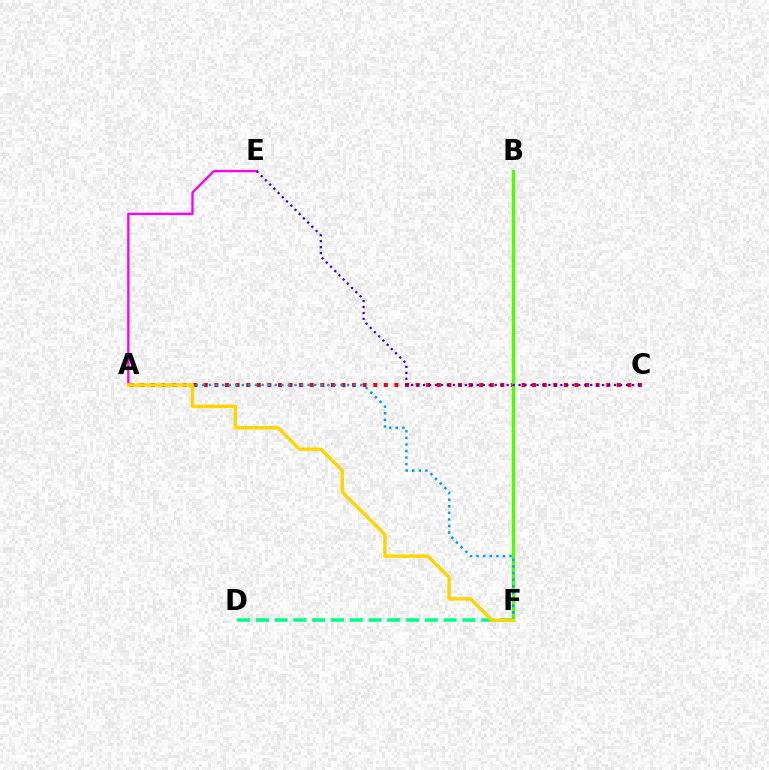{('A', 'C'): [{'color': '#ff0000', 'line_style': 'dotted', 'thickness': 2.88}], ('A', 'E'): [{'color': '#ff00ed', 'line_style': 'solid', 'thickness': 1.68}], ('B', 'F'): [{'color': '#4fff00', 'line_style': 'solid', 'thickness': 2.46}], ('A', 'F'): [{'color': '#009eff', 'line_style': 'dotted', 'thickness': 1.79}, {'color': '#ffd500', 'line_style': 'solid', 'thickness': 2.49}], ('D', 'F'): [{'color': '#00ff86', 'line_style': 'dashed', 'thickness': 2.55}], ('C', 'E'): [{'color': '#3700ff', 'line_style': 'dotted', 'thickness': 1.62}]}